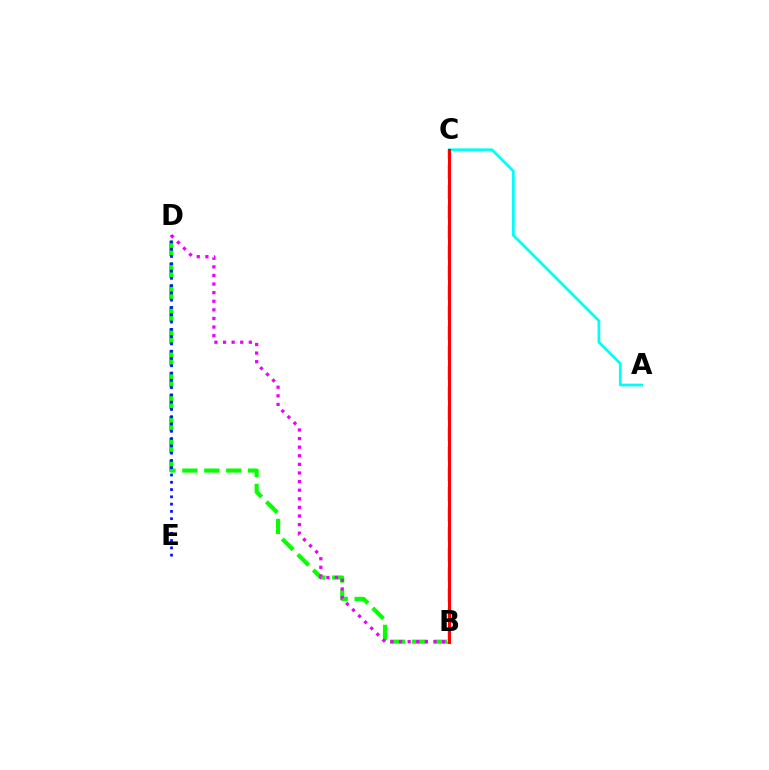{('B', 'D'): [{'color': '#08ff00', 'line_style': 'dashed', 'thickness': 2.98}, {'color': '#ee00ff', 'line_style': 'dotted', 'thickness': 2.34}], ('B', 'C'): [{'color': '#fcf500', 'line_style': 'dashed', 'thickness': 2.74}, {'color': '#ff0000', 'line_style': 'solid', 'thickness': 2.19}], ('D', 'E'): [{'color': '#0010ff', 'line_style': 'dotted', 'thickness': 1.98}], ('A', 'C'): [{'color': '#00fff6', 'line_style': 'solid', 'thickness': 1.97}]}